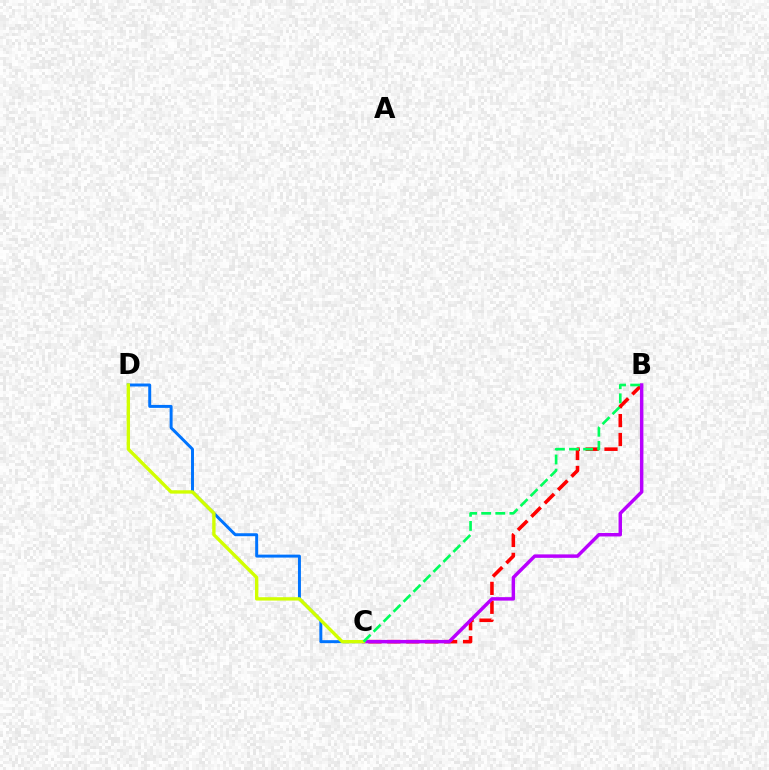{('B', 'C'): [{'color': '#ff0000', 'line_style': 'dashed', 'thickness': 2.57}, {'color': '#b900ff', 'line_style': 'solid', 'thickness': 2.49}, {'color': '#00ff5c', 'line_style': 'dashed', 'thickness': 1.92}], ('C', 'D'): [{'color': '#0074ff', 'line_style': 'solid', 'thickness': 2.13}, {'color': '#d1ff00', 'line_style': 'solid', 'thickness': 2.42}]}